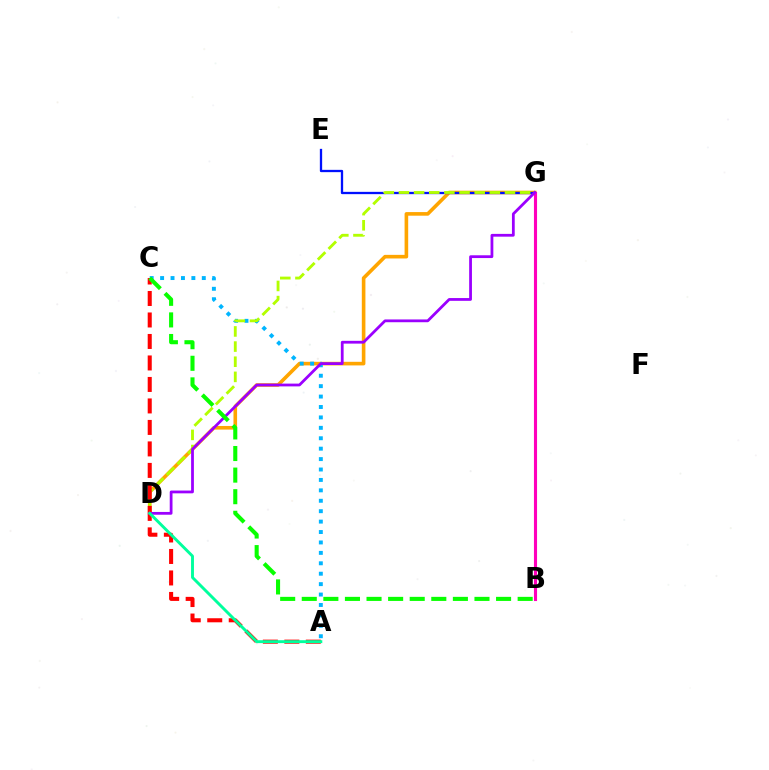{('D', 'G'): [{'color': '#ffa500', 'line_style': 'solid', 'thickness': 2.6}, {'color': '#b3ff00', 'line_style': 'dashed', 'thickness': 2.06}, {'color': '#9b00ff', 'line_style': 'solid', 'thickness': 2.0}], ('E', 'G'): [{'color': '#0010ff', 'line_style': 'solid', 'thickness': 1.66}], ('A', 'C'): [{'color': '#00b5ff', 'line_style': 'dotted', 'thickness': 2.83}, {'color': '#ff0000', 'line_style': 'dashed', 'thickness': 2.92}], ('B', 'G'): [{'color': '#ff00bd', 'line_style': 'solid', 'thickness': 2.24}], ('B', 'C'): [{'color': '#08ff00', 'line_style': 'dashed', 'thickness': 2.93}], ('A', 'D'): [{'color': '#00ff9d', 'line_style': 'solid', 'thickness': 2.09}]}